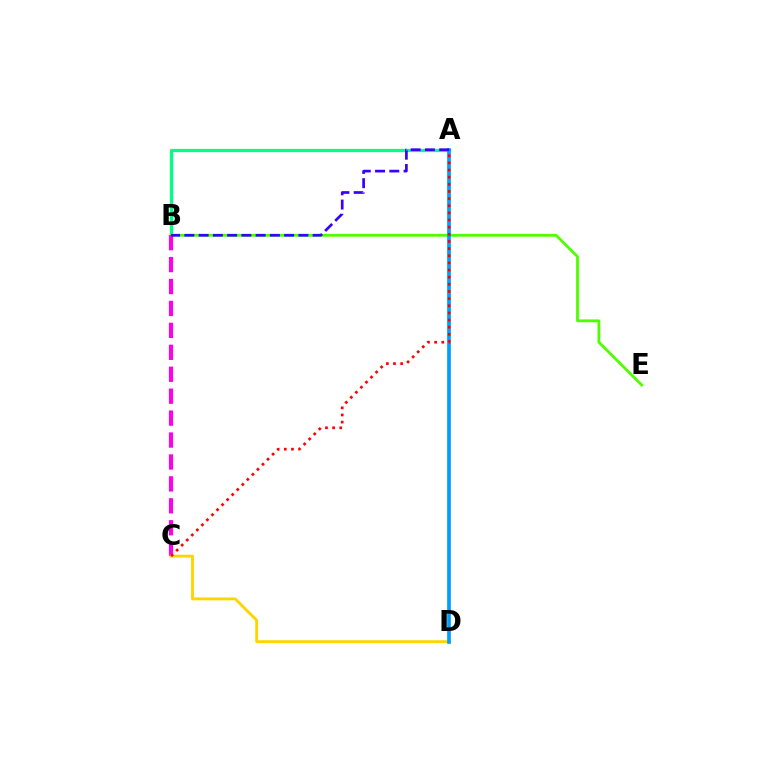{('A', 'B'): [{'color': '#00ff86', 'line_style': 'solid', 'thickness': 2.35}, {'color': '#3700ff', 'line_style': 'dashed', 'thickness': 1.94}], ('B', 'E'): [{'color': '#4fff00', 'line_style': 'solid', 'thickness': 2.04}], ('B', 'C'): [{'color': '#ff00ed', 'line_style': 'dashed', 'thickness': 2.98}], ('C', 'D'): [{'color': '#ffd500', 'line_style': 'solid', 'thickness': 2.07}], ('A', 'D'): [{'color': '#009eff', 'line_style': 'solid', 'thickness': 2.65}], ('A', 'C'): [{'color': '#ff0000', 'line_style': 'dotted', 'thickness': 1.94}]}